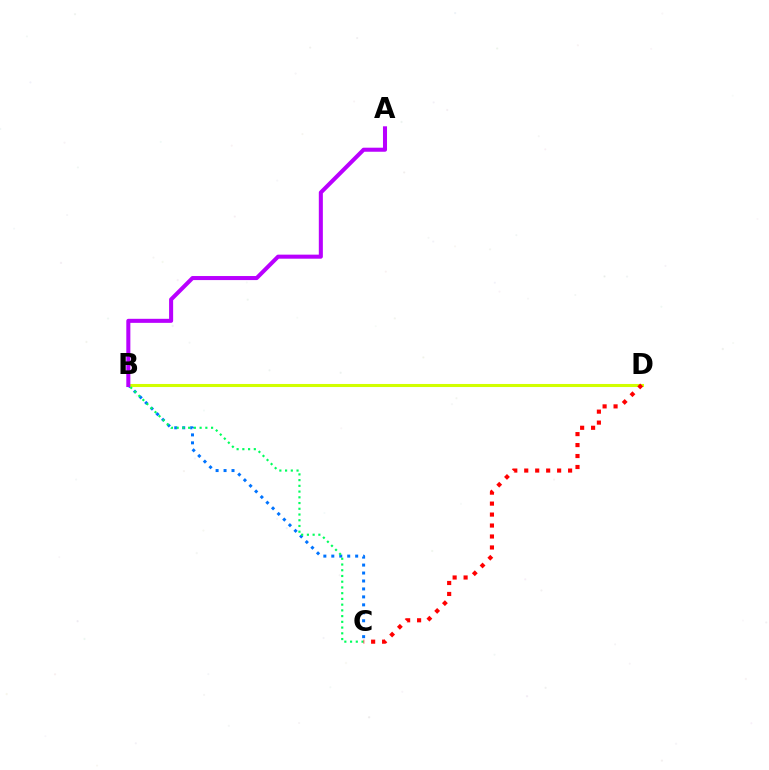{('B', 'C'): [{'color': '#0074ff', 'line_style': 'dotted', 'thickness': 2.16}, {'color': '#00ff5c', 'line_style': 'dotted', 'thickness': 1.56}], ('B', 'D'): [{'color': '#d1ff00', 'line_style': 'solid', 'thickness': 2.2}], ('C', 'D'): [{'color': '#ff0000', 'line_style': 'dotted', 'thickness': 2.98}], ('A', 'B'): [{'color': '#b900ff', 'line_style': 'solid', 'thickness': 2.91}]}